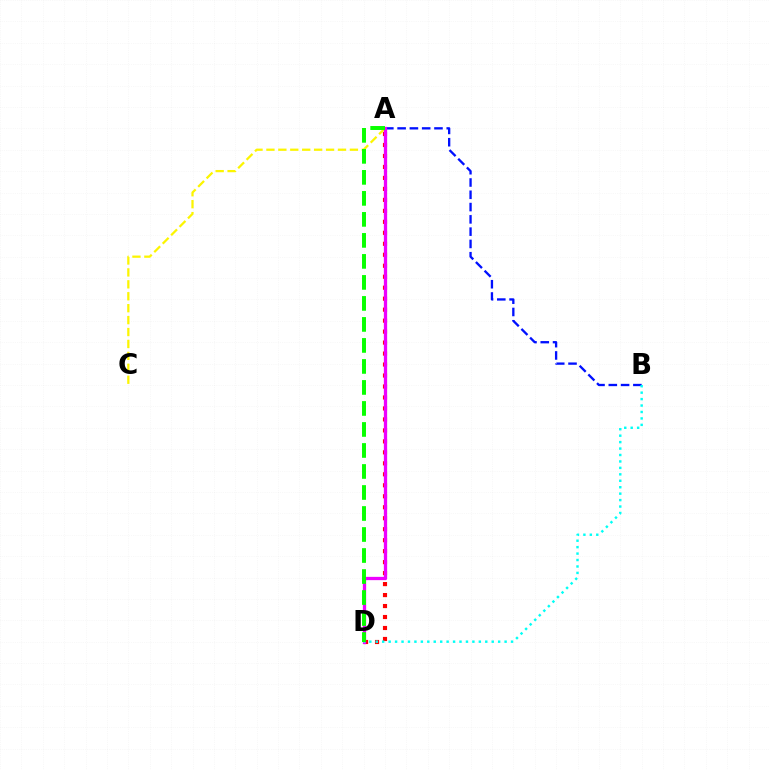{('A', 'C'): [{'color': '#fcf500', 'line_style': 'dashed', 'thickness': 1.62}], ('A', 'B'): [{'color': '#0010ff', 'line_style': 'dashed', 'thickness': 1.67}], ('A', 'D'): [{'color': '#ff0000', 'line_style': 'dotted', 'thickness': 2.98}, {'color': '#ee00ff', 'line_style': 'solid', 'thickness': 2.36}, {'color': '#08ff00', 'line_style': 'dashed', 'thickness': 2.85}], ('B', 'D'): [{'color': '#00fff6', 'line_style': 'dotted', 'thickness': 1.75}]}